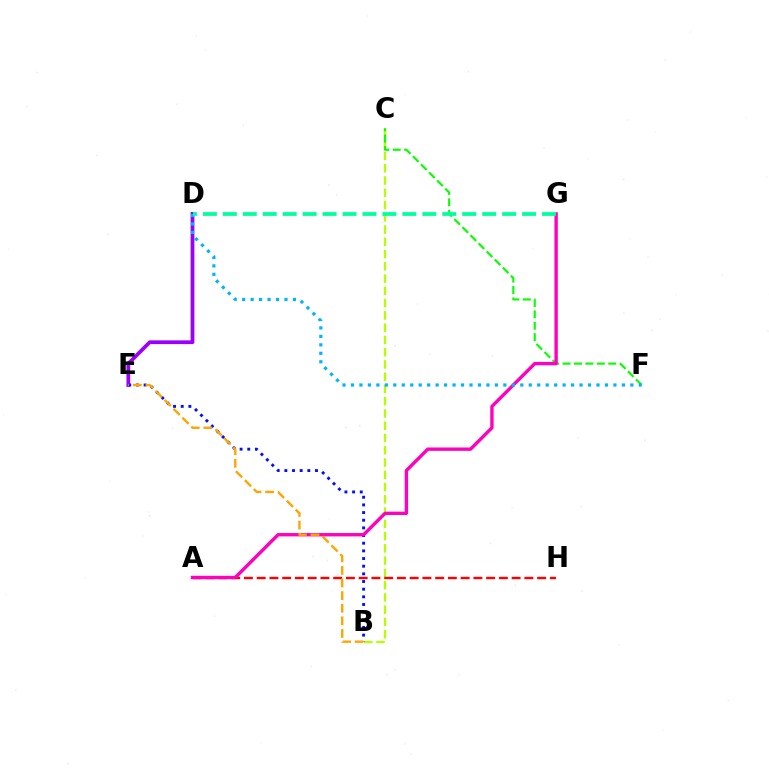{('B', 'C'): [{'color': '#b3ff00', 'line_style': 'dashed', 'thickness': 1.67}], ('D', 'E'): [{'color': '#9b00ff', 'line_style': 'solid', 'thickness': 2.7}], ('C', 'F'): [{'color': '#08ff00', 'line_style': 'dashed', 'thickness': 1.55}], ('B', 'E'): [{'color': '#0010ff', 'line_style': 'dotted', 'thickness': 2.08}, {'color': '#ffa500', 'line_style': 'dashed', 'thickness': 1.71}], ('A', 'H'): [{'color': '#ff0000', 'line_style': 'dashed', 'thickness': 1.73}], ('A', 'G'): [{'color': '#ff00bd', 'line_style': 'solid', 'thickness': 2.42}], ('D', 'F'): [{'color': '#00b5ff', 'line_style': 'dotted', 'thickness': 2.3}], ('D', 'G'): [{'color': '#00ff9d', 'line_style': 'dashed', 'thickness': 2.71}]}